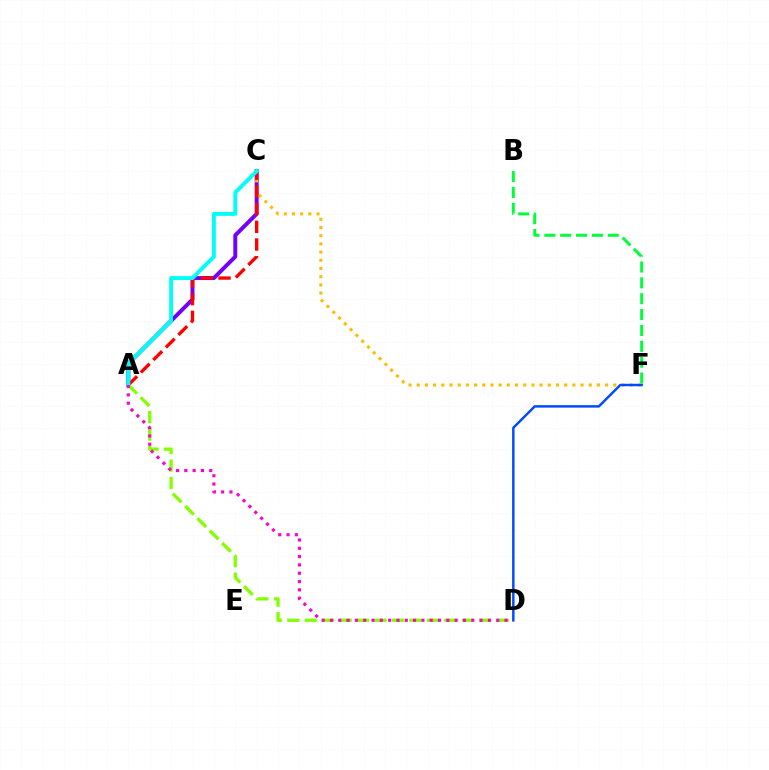{('A', 'C'): [{'color': '#7200ff', 'line_style': 'solid', 'thickness': 2.85}, {'color': '#ff0000', 'line_style': 'dashed', 'thickness': 2.41}, {'color': '#00fff6', 'line_style': 'solid', 'thickness': 2.82}], ('C', 'F'): [{'color': '#ffbd00', 'line_style': 'dotted', 'thickness': 2.23}], ('A', 'D'): [{'color': '#84ff00', 'line_style': 'dashed', 'thickness': 2.37}, {'color': '#ff00cf', 'line_style': 'dotted', 'thickness': 2.26}], ('D', 'F'): [{'color': '#004bff', 'line_style': 'solid', 'thickness': 1.77}], ('B', 'F'): [{'color': '#00ff39', 'line_style': 'dashed', 'thickness': 2.15}]}